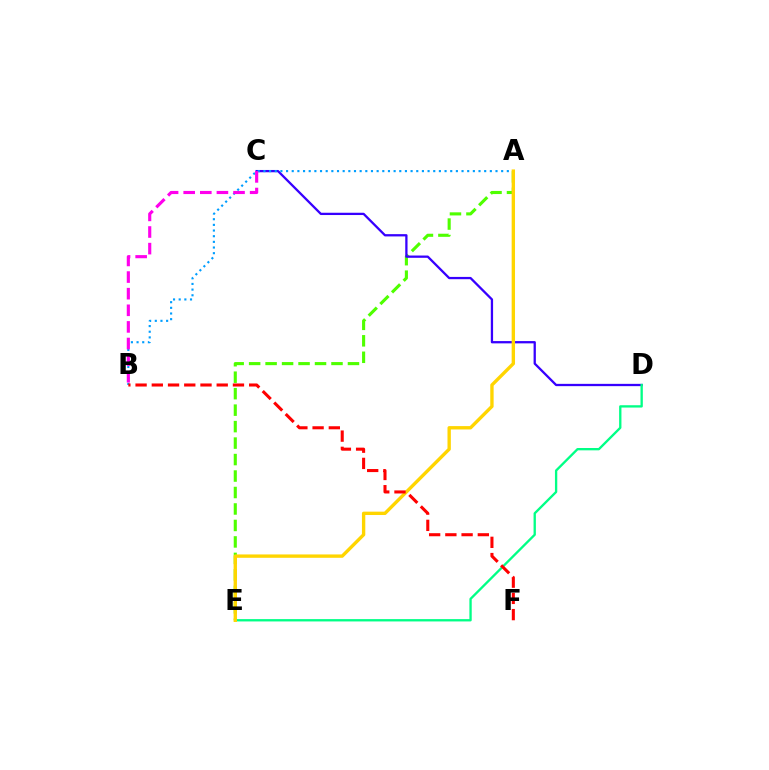{('A', 'E'): [{'color': '#4fff00', 'line_style': 'dashed', 'thickness': 2.24}, {'color': '#ffd500', 'line_style': 'solid', 'thickness': 2.42}], ('C', 'D'): [{'color': '#3700ff', 'line_style': 'solid', 'thickness': 1.65}], ('A', 'B'): [{'color': '#009eff', 'line_style': 'dotted', 'thickness': 1.54}], ('D', 'E'): [{'color': '#00ff86', 'line_style': 'solid', 'thickness': 1.68}], ('B', 'C'): [{'color': '#ff00ed', 'line_style': 'dashed', 'thickness': 2.26}], ('B', 'F'): [{'color': '#ff0000', 'line_style': 'dashed', 'thickness': 2.2}]}